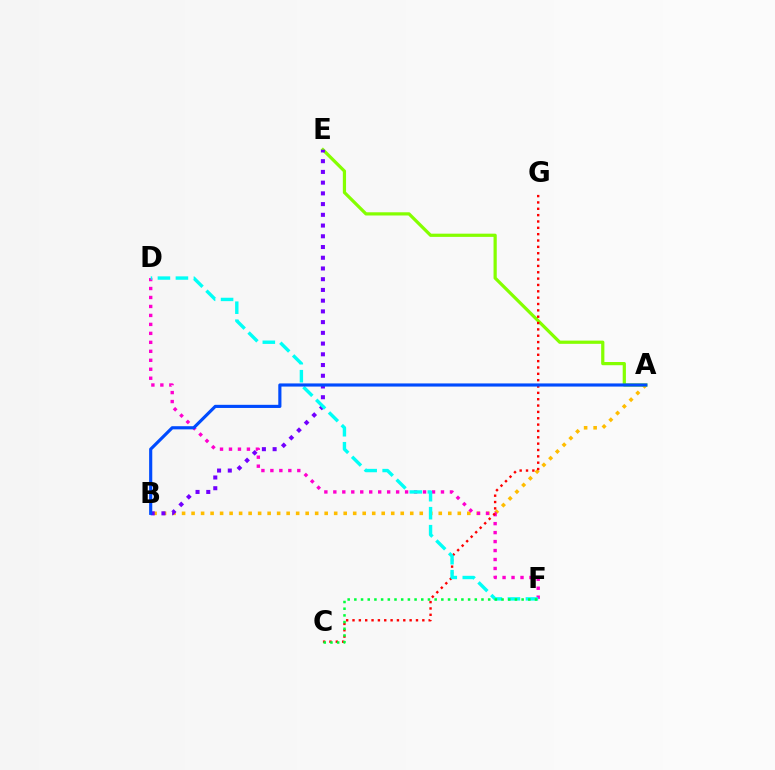{('A', 'B'): [{'color': '#ffbd00', 'line_style': 'dotted', 'thickness': 2.58}, {'color': '#004bff', 'line_style': 'solid', 'thickness': 2.26}], ('A', 'E'): [{'color': '#84ff00', 'line_style': 'solid', 'thickness': 2.32}], ('B', 'E'): [{'color': '#7200ff', 'line_style': 'dotted', 'thickness': 2.92}], ('D', 'F'): [{'color': '#ff00cf', 'line_style': 'dotted', 'thickness': 2.44}, {'color': '#00fff6', 'line_style': 'dashed', 'thickness': 2.44}], ('C', 'G'): [{'color': '#ff0000', 'line_style': 'dotted', 'thickness': 1.72}], ('C', 'F'): [{'color': '#00ff39', 'line_style': 'dotted', 'thickness': 1.82}]}